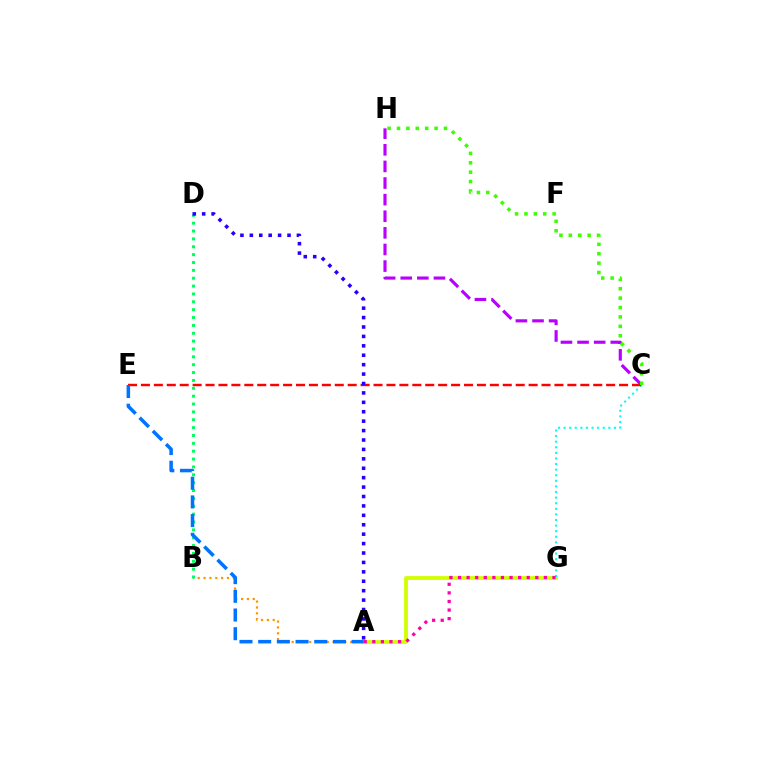{('A', 'B'): [{'color': '#ff9400', 'line_style': 'dotted', 'thickness': 1.59}], ('A', 'G'): [{'color': '#d1ff00', 'line_style': 'solid', 'thickness': 2.73}, {'color': '#ff00ac', 'line_style': 'dotted', 'thickness': 2.33}], ('C', 'H'): [{'color': '#b900ff', 'line_style': 'dashed', 'thickness': 2.26}, {'color': '#3dff00', 'line_style': 'dotted', 'thickness': 2.55}], ('C', 'G'): [{'color': '#00fff6', 'line_style': 'dotted', 'thickness': 1.52}], ('C', 'E'): [{'color': '#ff0000', 'line_style': 'dashed', 'thickness': 1.76}], ('B', 'D'): [{'color': '#00ff5c', 'line_style': 'dotted', 'thickness': 2.14}], ('A', 'E'): [{'color': '#0074ff', 'line_style': 'dashed', 'thickness': 2.54}], ('A', 'D'): [{'color': '#2500ff', 'line_style': 'dotted', 'thickness': 2.56}]}